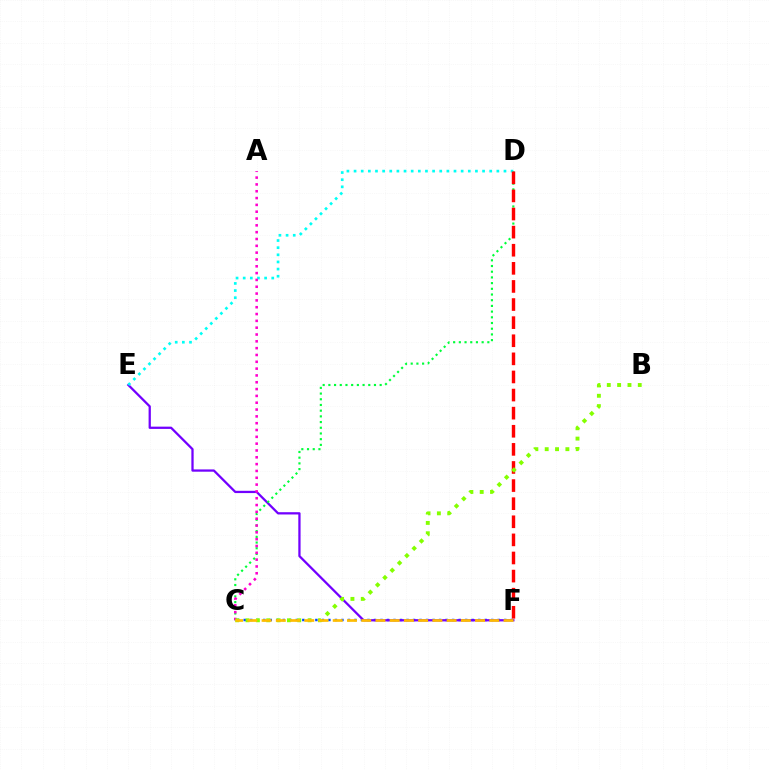{('C', 'F'): [{'color': '#004bff', 'line_style': 'dotted', 'thickness': 1.77}, {'color': '#ffbd00', 'line_style': 'dashed', 'thickness': 1.93}], ('E', 'F'): [{'color': '#7200ff', 'line_style': 'solid', 'thickness': 1.63}], ('C', 'D'): [{'color': '#00ff39', 'line_style': 'dotted', 'thickness': 1.55}], ('D', 'E'): [{'color': '#00fff6', 'line_style': 'dotted', 'thickness': 1.94}], ('D', 'F'): [{'color': '#ff0000', 'line_style': 'dashed', 'thickness': 2.46}], ('A', 'C'): [{'color': '#ff00cf', 'line_style': 'dotted', 'thickness': 1.85}], ('B', 'C'): [{'color': '#84ff00', 'line_style': 'dotted', 'thickness': 2.81}]}